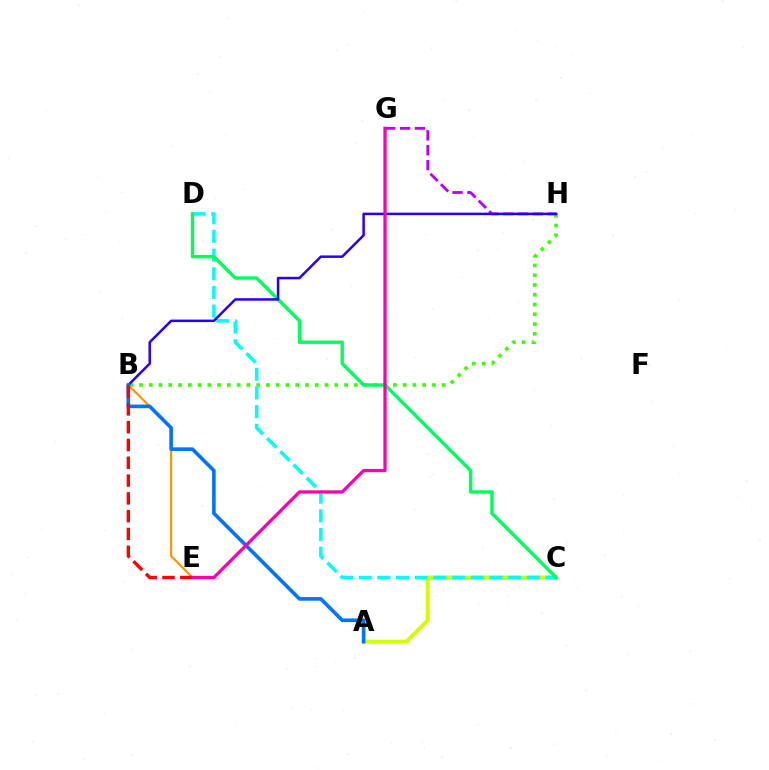{('B', 'H'): [{'color': '#3dff00', 'line_style': 'dotted', 'thickness': 2.65}, {'color': '#2500ff', 'line_style': 'solid', 'thickness': 1.79}], ('A', 'C'): [{'color': '#d1ff00', 'line_style': 'solid', 'thickness': 2.87}], ('C', 'D'): [{'color': '#00fff6', 'line_style': 'dashed', 'thickness': 2.54}, {'color': '#00ff5c', 'line_style': 'solid', 'thickness': 2.44}], ('B', 'E'): [{'color': '#ff9400', 'line_style': 'solid', 'thickness': 1.57}, {'color': '#ff0000', 'line_style': 'dashed', 'thickness': 2.42}], ('G', 'H'): [{'color': '#b900ff', 'line_style': 'dashed', 'thickness': 2.02}], ('A', 'B'): [{'color': '#0074ff', 'line_style': 'solid', 'thickness': 2.61}], ('E', 'G'): [{'color': '#ff00ac', 'line_style': 'solid', 'thickness': 2.35}]}